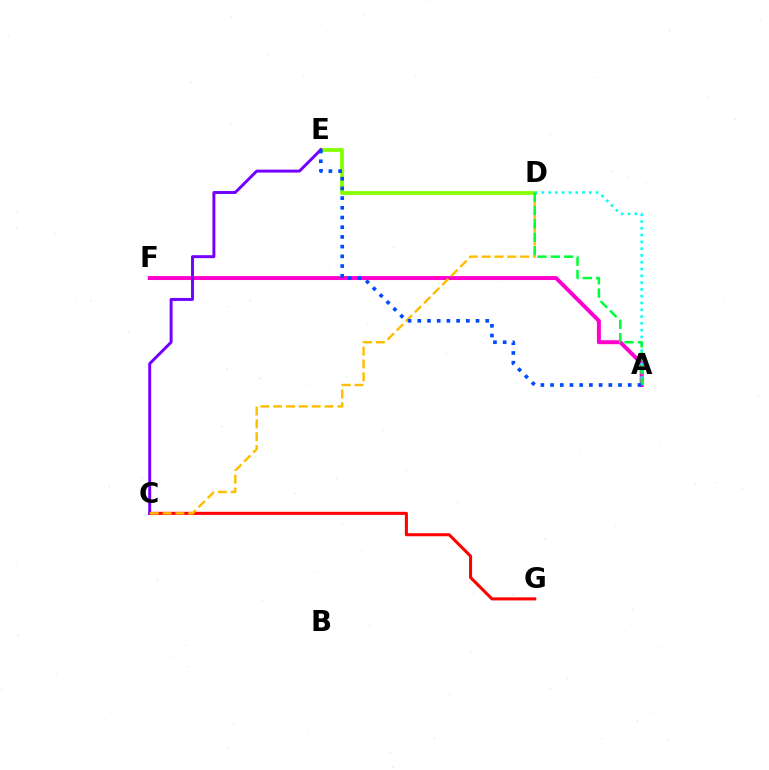{('D', 'E'): [{'color': '#84ff00', 'line_style': 'solid', 'thickness': 2.71}], ('A', 'F'): [{'color': '#ff00cf', 'line_style': 'solid', 'thickness': 2.84}], ('C', 'G'): [{'color': '#ff0000', 'line_style': 'solid', 'thickness': 2.2}], ('C', 'E'): [{'color': '#7200ff', 'line_style': 'solid', 'thickness': 2.12}], ('A', 'D'): [{'color': '#00fff6', 'line_style': 'dotted', 'thickness': 1.84}, {'color': '#00ff39', 'line_style': 'dashed', 'thickness': 1.81}], ('C', 'D'): [{'color': '#ffbd00', 'line_style': 'dashed', 'thickness': 1.74}], ('A', 'E'): [{'color': '#004bff', 'line_style': 'dotted', 'thickness': 2.64}]}